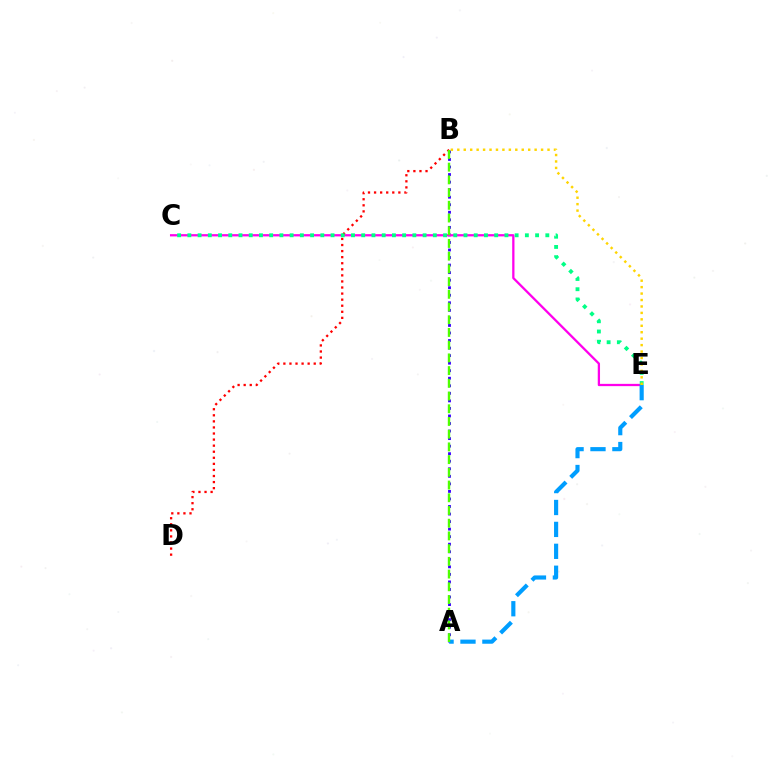{('A', 'B'): [{'color': '#3700ff', 'line_style': 'dotted', 'thickness': 2.05}, {'color': '#4fff00', 'line_style': 'dashed', 'thickness': 1.73}], ('C', 'E'): [{'color': '#ff00ed', 'line_style': 'solid', 'thickness': 1.64}, {'color': '#00ff86', 'line_style': 'dotted', 'thickness': 2.78}], ('B', 'D'): [{'color': '#ff0000', 'line_style': 'dotted', 'thickness': 1.65}], ('A', 'E'): [{'color': '#009eff', 'line_style': 'dashed', 'thickness': 2.98}], ('B', 'E'): [{'color': '#ffd500', 'line_style': 'dotted', 'thickness': 1.75}]}